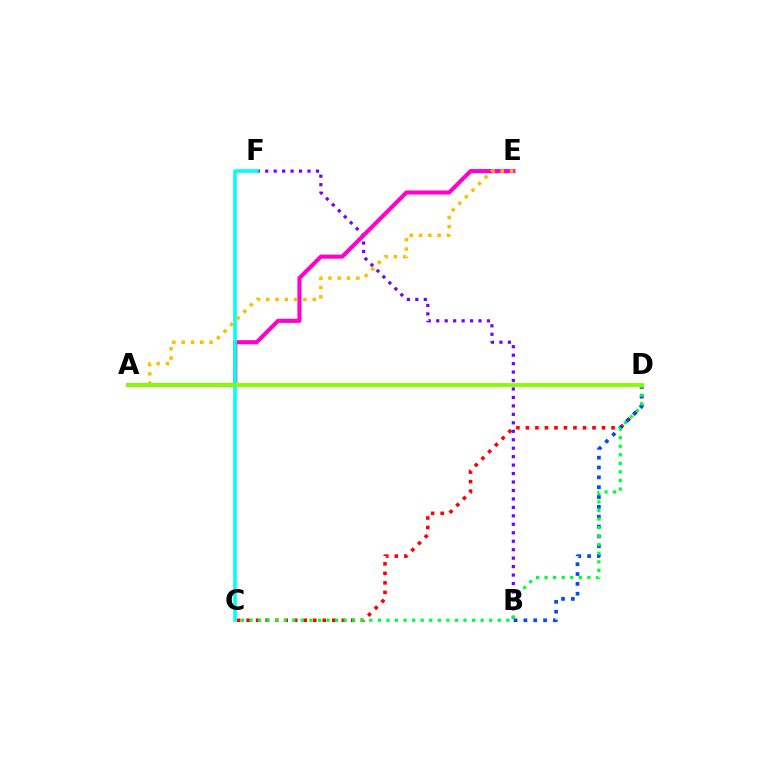{('B', 'F'): [{'color': '#7200ff', 'line_style': 'dotted', 'thickness': 2.3}], ('A', 'E'): [{'color': '#ff00cf', 'line_style': 'solid', 'thickness': 2.95}, {'color': '#ffbd00', 'line_style': 'dotted', 'thickness': 2.53}], ('C', 'D'): [{'color': '#ff0000', 'line_style': 'dotted', 'thickness': 2.59}, {'color': '#00ff39', 'line_style': 'dotted', 'thickness': 2.33}], ('B', 'D'): [{'color': '#004bff', 'line_style': 'dotted', 'thickness': 2.67}], ('C', 'F'): [{'color': '#00fff6', 'line_style': 'solid', 'thickness': 2.58}], ('A', 'D'): [{'color': '#84ff00', 'line_style': 'solid', 'thickness': 2.78}]}